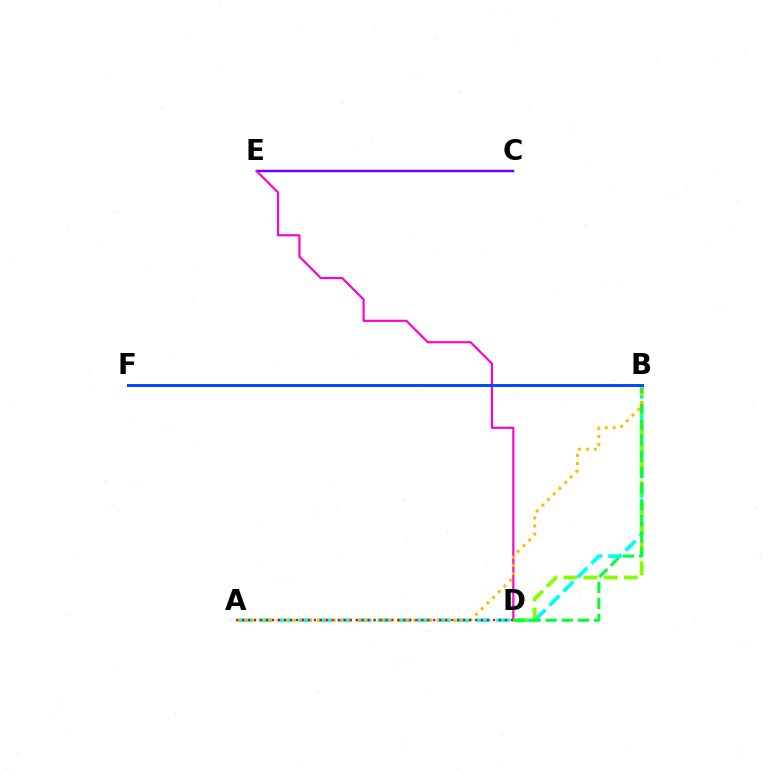{('A', 'B'): [{'color': '#00fff6', 'line_style': 'dashed', 'thickness': 2.69}, {'color': '#ffbd00', 'line_style': 'dotted', 'thickness': 2.18}], ('C', 'E'): [{'color': '#7200ff', 'line_style': 'solid', 'thickness': 1.78}], ('D', 'E'): [{'color': '#ff00cf', 'line_style': 'solid', 'thickness': 1.56}], ('B', 'D'): [{'color': '#84ff00', 'line_style': 'dashed', 'thickness': 2.73}, {'color': '#00ff39', 'line_style': 'dashed', 'thickness': 2.19}], ('A', 'D'): [{'color': '#ff0000', 'line_style': 'dotted', 'thickness': 1.62}], ('B', 'F'): [{'color': '#004bff', 'line_style': 'solid', 'thickness': 2.15}]}